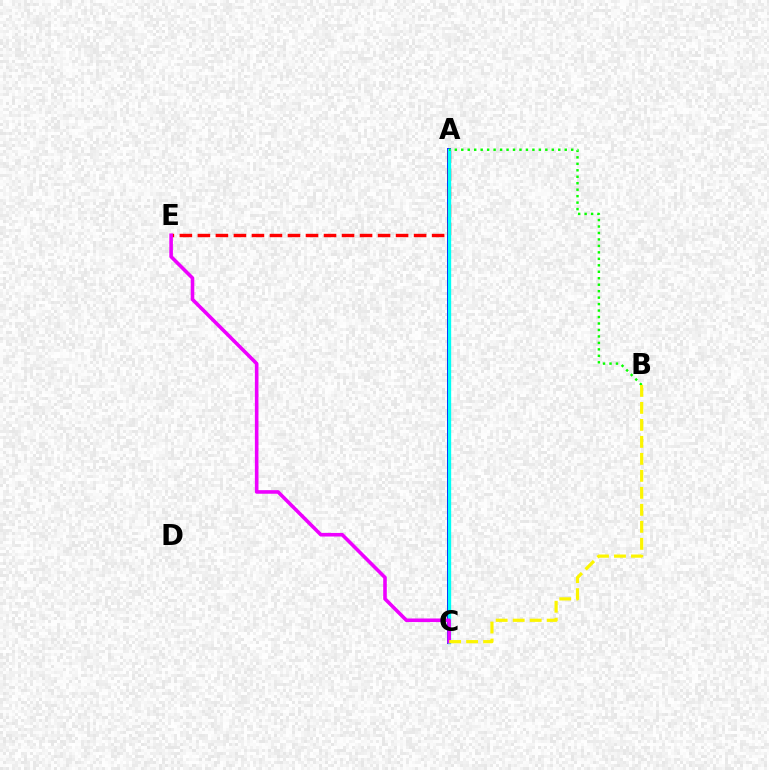{('A', 'C'): [{'color': '#0010ff', 'line_style': 'solid', 'thickness': 2.82}, {'color': '#00fff6', 'line_style': 'solid', 'thickness': 2.41}], ('A', 'E'): [{'color': '#ff0000', 'line_style': 'dashed', 'thickness': 2.45}], ('A', 'B'): [{'color': '#08ff00', 'line_style': 'dotted', 'thickness': 1.76}], ('C', 'E'): [{'color': '#ee00ff', 'line_style': 'solid', 'thickness': 2.58}], ('B', 'C'): [{'color': '#fcf500', 'line_style': 'dashed', 'thickness': 2.31}]}